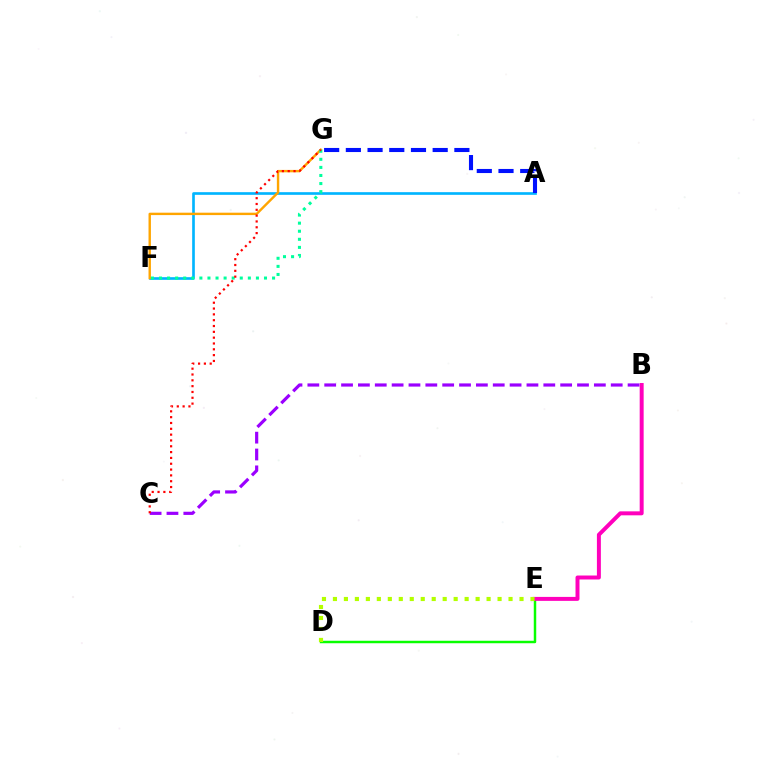{('D', 'E'): [{'color': '#08ff00', 'line_style': 'solid', 'thickness': 1.78}, {'color': '#b3ff00', 'line_style': 'dotted', 'thickness': 2.98}], ('A', 'F'): [{'color': '#00b5ff', 'line_style': 'solid', 'thickness': 1.91}], ('B', 'E'): [{'color': '#ff00bd', 'line_style': 'solid', 'thickness': 2.86}], ('A', 'G'): [{'color': '#0010ff', 'line_style': 'dashed', 'thickness': 2.95}], ('B', 'C'): [{'color': '#9b00ff', 'line_style': 'dashed', 'thickness': 2.29}], ('F', 'G'): [{'color': '#ffa500', 'line_style': 'solid', 'thickness': 1.73}, {'color': '#00ff9d', 'line_style': 'dotted', 'thickness': 2.19}], ('C', 'G'): [{'color': '#ff0000', 'line_style': 'dotted', 'thickness': 1.58}]}